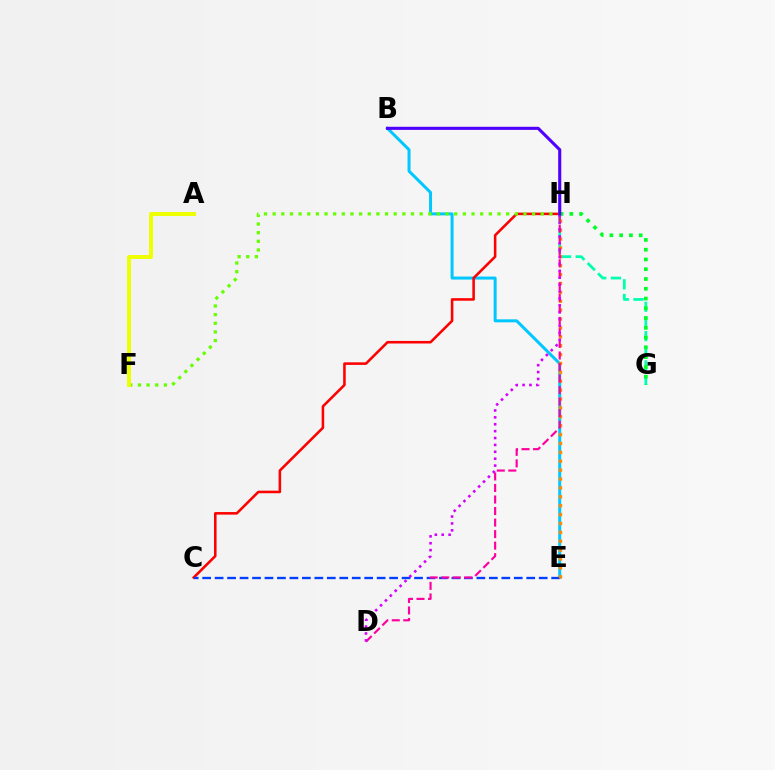{('B', 'E'): [{'color': '#00c7ff', 'line_style': 'solid', 'thickness': 2.16}], ('C', 'H'): [{'color': '#ff0000', 'line_style': 'solid', 'thickness': 1.84}], ('G', 'H'): [{'color': '#00ffaf', 'line_style': 'dashed', 'thickness': 1.99}, {'color': '#00ff27', 'line_style': 'dotted', 'thickness': 2.65}], ('C', 'E'): [{'color': '#003fff', 'line_style': 'dashed', 'thickness': 1.69}], ('E', 'H'): [{'color': '#ff8800', 'line_style': 'dotted', 'thickness': 2.42}], ('D', 'H'): [{'color': '#ff00a0', 'line_style': 'dashed', 'thickness': 1.57}, {'color': '#d600ff', 'line_style': 'dotted', 'thickness': 1.87}], ('F', 'H'): [{'color': '#66ff00', 'line_style': 'dotted', 'thickness': 2.35}], ('B', 'H'): [{'color': '#4f00ff', 'line_style': 'solid', 'thickness': 2.23}], ('A', 'F'): [{'color': '#eeff00', 'line_style': 'solid', 'thickness': 2.85}]}